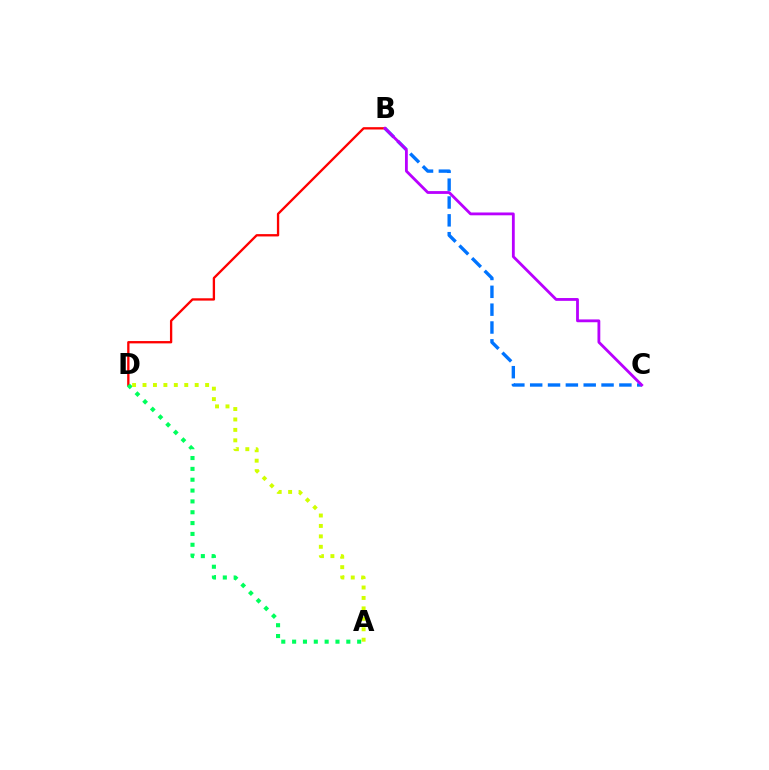{('B', 'C'): [{'color': '#0074ff', 'line_style': 'dashed', 'thickness': 2.42}, {'color': '#b900ff', 'line_style': 'solid', 'thickness': 2.03}], ('B', 'D'): [{'color': '#ff0000', 'line_style': 'solid', 'thickness': 1.67}], ('A', 'D'): [{'color': '#00ff5c', 'line_style': 'dotted', 'thickness': 2.95}, {'color': '#d1ff00', 'line_style': 'dotted', 'thickness': 2.84}]}